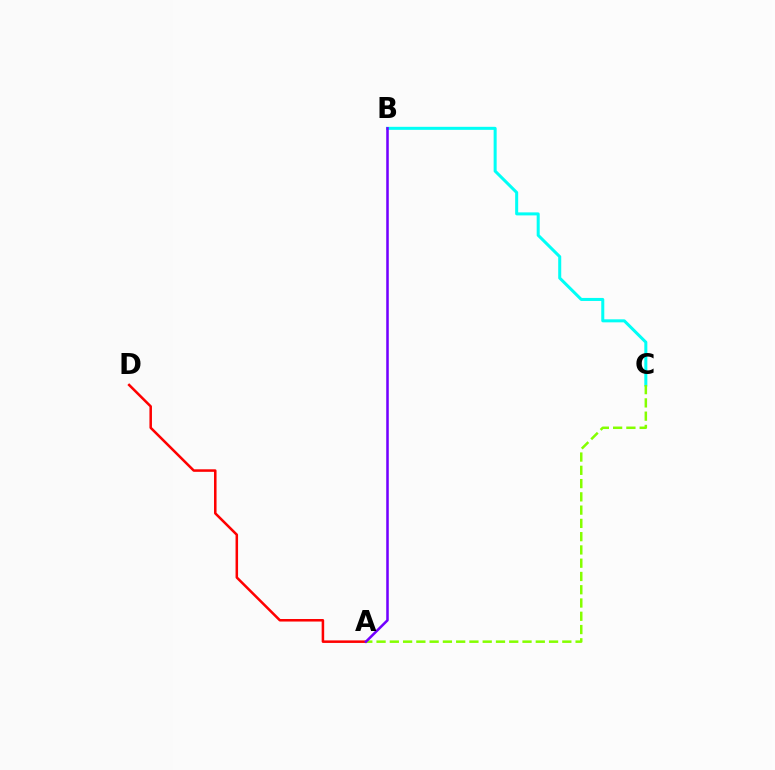{('B', 'C'): [{'color': '#00fff6', 'line_style': 'solid', 'thickness': 2.18}], ('A', 'D'): [{'color': '#ff0000', 'line_style': 'solid', 'thickness': 1.82}], ('A', 'C'): [{'color': '#84ff00', 'line_style': 'dashed', 'thickness': 1.8}], ('A', 'B'): [{'color': '#7200ff', 'line_style': 'solid', 'thickness': 1.83}]}